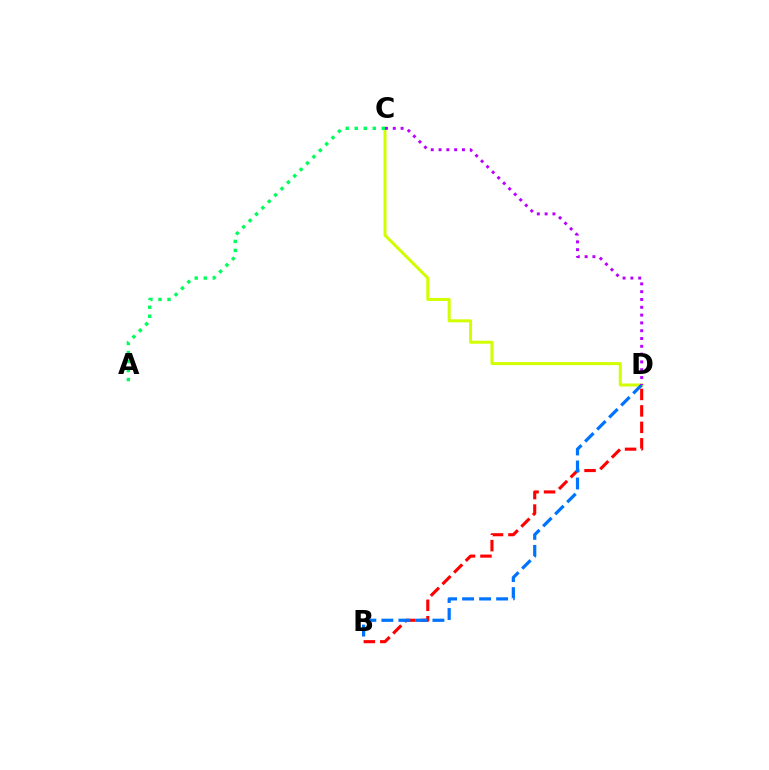{('C', 'D'): [{'color': '#d1ff00', 'line_style': 'solid', 'thickness': 2.17}, {'color': '#b900ff', 'line_style': 'dotted', 'thickness': 2.12}], ('B', 'D'): [{'color': '#ff0000', 'line_style': 'dashed', 'thickness': 2.24}, {'color': '#0074ff', 'line_style': 'dashed', 'thickness': 2.31}], ('A', 'C'): [{'color': '#00ff5c', 'line_style': 'dotted', 'thickness': 2.45}]}